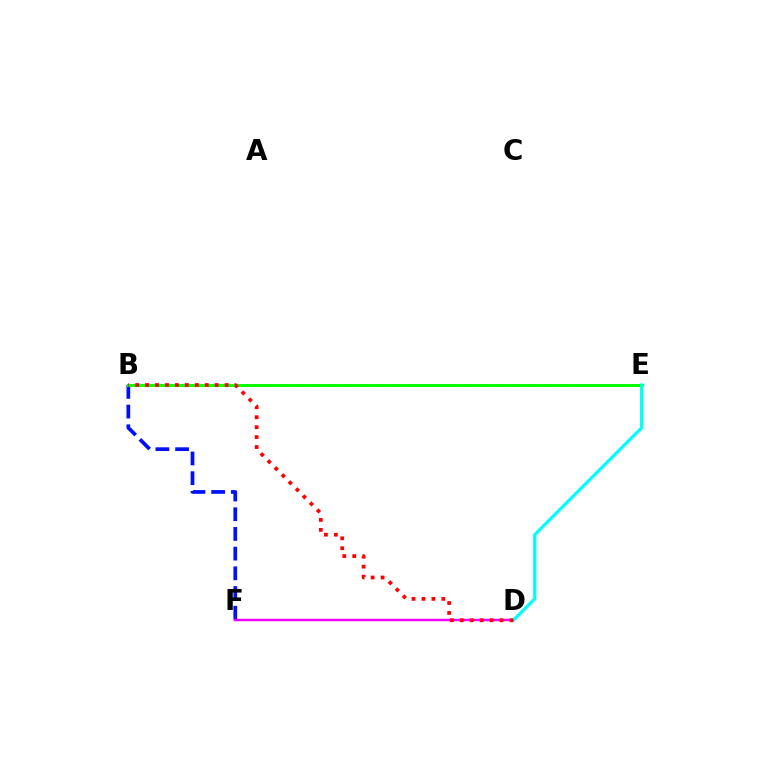{('B', 'E'): [{'color': '#fcf500', 'line_style': 'dashed', 'thickness': 2.08}, {'color': '#08ff00', 'line_style': 'solid', 'thickness': 2.12}], ('B', 'F'): [{'color': '#0010ff', 'line_style': 'dashed', 'thickness': 2.68}], ('D', 'F'): [{'color': '#ee00ff', 'line_style': 'solid', 'thickness': 1.8}], ('D', 'E'): [{'color': '#00fff6', 'line_style': 'solid', 'thickness': 2.32}], ('B', 'D'): [{'color': '#ff0000', 'line_style': 'dotted', 'thickness': 2.7}]}